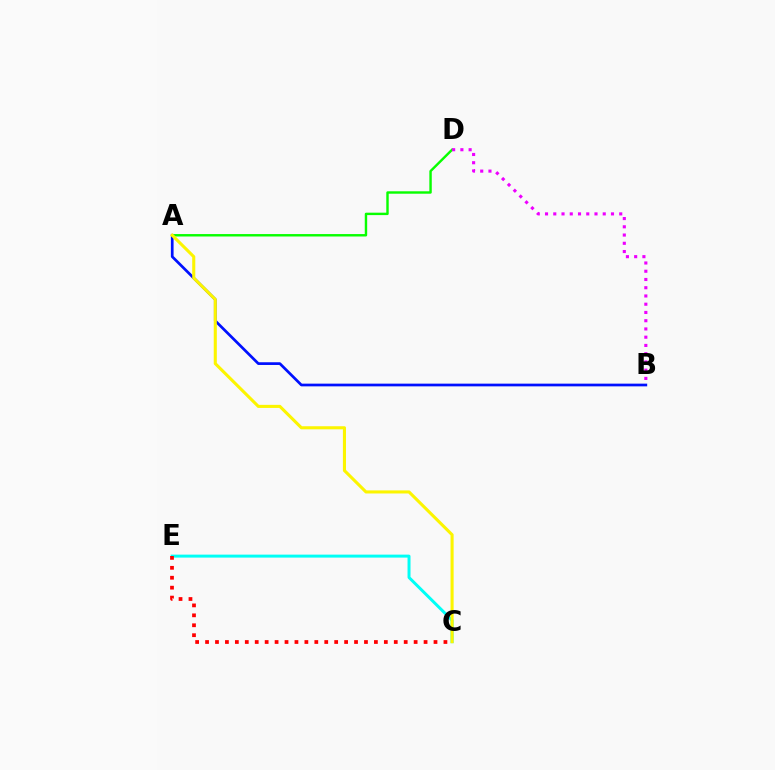{('A', 'B'): [{'color': '#0010ff', 'line_style': 'solid', 'thickness': 1.95}], ('A', 'D'): [{'color': '#08ff00', 'line_style': 'solid', 'thickness': 1.74}], ('C', 'E'): [{'color': '#00fff6', 'line_style': 'solid', 'thickness': 2.14}, {'color': '#ff0000', 'line_style': 'dotted', 'thickness': 2.7}], ('A', 'C'): [{'color': '#fcf500', 'line_style': 'solid', 'thickness': 2.22}], ('B', 'D'): [{'color': '#ee00ff', 'line_style': 'dotted', 'thickness': 2.24}]}